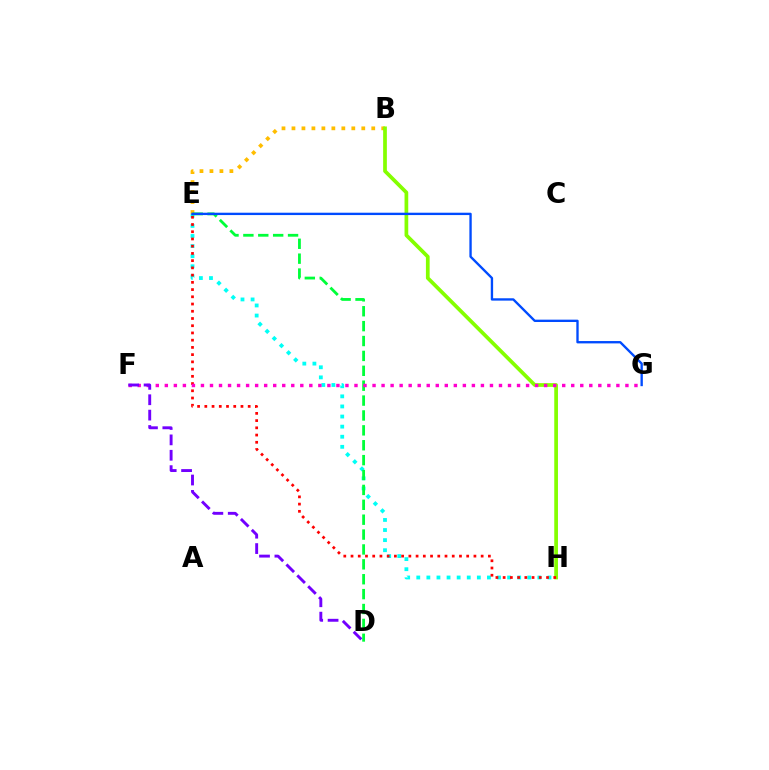{('E', 'H'): [{'color': '#00fff6', 'line_style': 'dotted', 'thickness': 2.74}, {'color': '#ff0000', 'line_style': 'dotted', 'thickness': 1.96}], ('B', 'E'): [{'color': '#ffbd00', 'line_style': 'dotted', 'thickness': 2.71}], ('B', 'H'): [{'color': '#84ff00', 'line_style': 'solid', 'thickness': 2.68}], ('D', 'E'): [{'color': '#00ff39', 'line_style': 'dashed', 'thickness': 2.02}], ('F', 'G'): [{'color': '#ff00cf', 'line_style': 'dotted', 'thickness': 2.45}], ('D', 'F'): [{'color': '#7200ff', 'line_style': 'dashed', 'thickness': 2.09}], ('E', 'G'): [{'color': '#004bff', 'line_style': 'solid', 'thickness': 1.69}]}